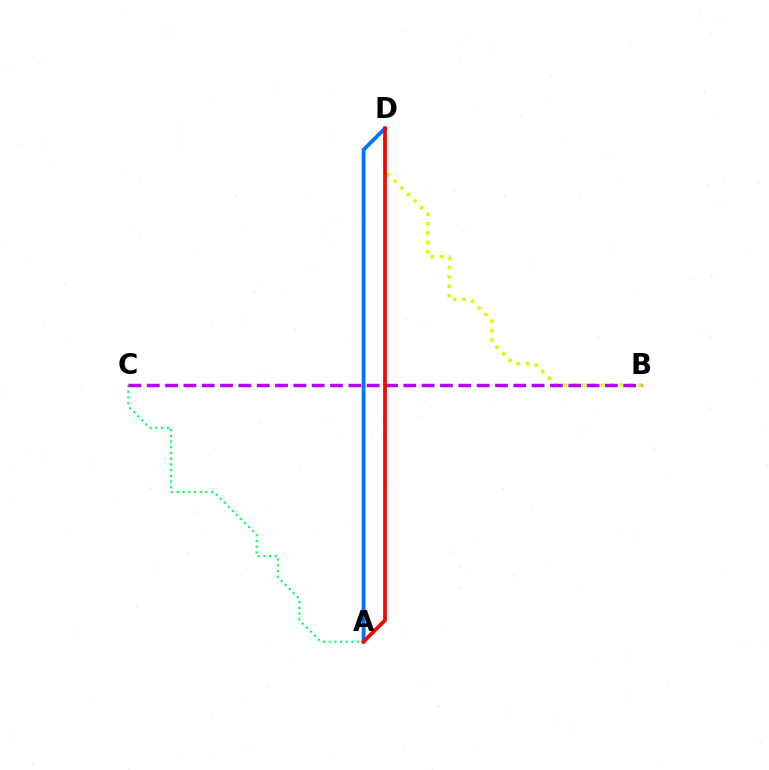{('B', 'D'): [{'color': '#d1ff00', 'line_style': 'dotted', 'thickness': 2.53}], ('A', 'C'): [{'color': '#00ff5c', 'line_style': 'dotted', 'thickness': 1.55}], ('A', 'D'): [{'color': '#0074ff', 'line_style': 'solid', 'thickness': 2.75}, {'color': '#ff0000', 'line_style': 'solid', 'thickness': 2.69}], ('B', 'C'): [{'color': '#b900ff', 'line_style': 'dashed', 'thickness': 2.49}]}